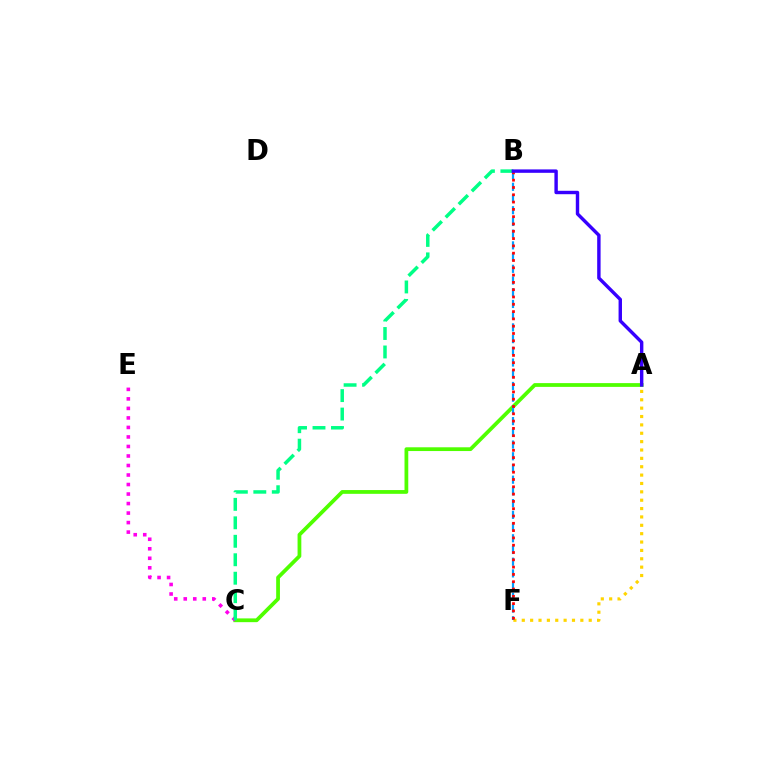{('A', 'C'): [{'color': '#4fff00', 'line_style': 'solid', 'thickness': 2.71}], ('A', 'F'): [{'color': '#ffd500', 'line_style': 'dotted', 'thickness': 2.27}], ('C', 'E'): [{'color': '#ff00ed', 'line_style': 'dotted', 'thickness': 2.59}], ('B', 'C'): [{'color': '#00ff86', 'line_style': 'dashed', 'thickness': 2.51}], ('B', 'F'): [{'color': '#009eff', 'line_style': 'dashed', 'thickness': 1.59}, {'color': '#ff0000', 'line_style': 'dotted', 'thickness': 1.98}], ('A', 'B'): [{'color': '#3700ff', 'line_style': 'solid', 'thickness': 2.46}]}